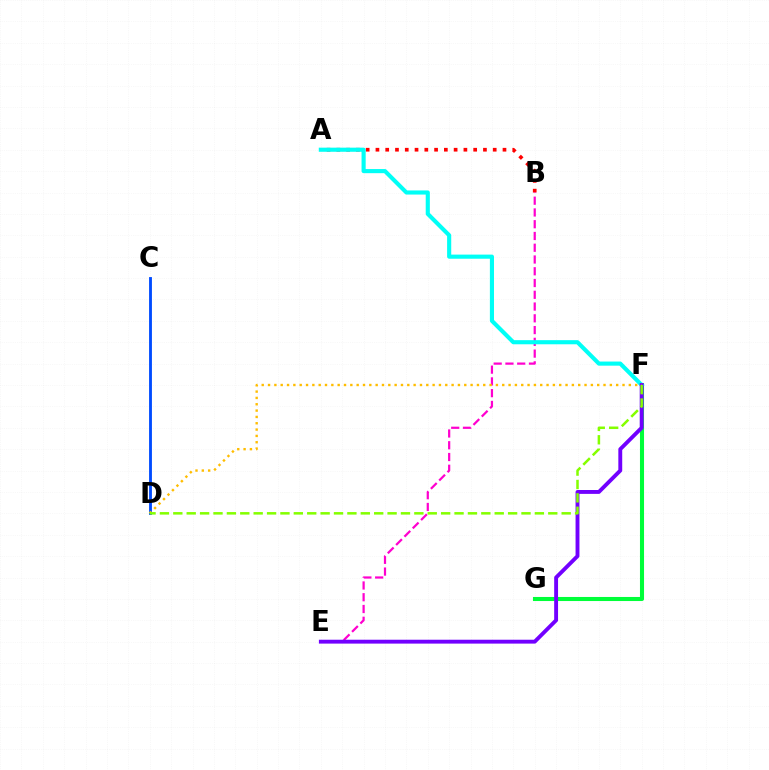{('A', 'B'): [{'color': '#ff0000', 'line_style': 'dotted', 'thickness': 2.66}], ('F', 'G'): [{'color': '#00ff39', 'line_style': 'solid', 'thickness': 2.93}], ('B', 'E'): [{'color': '#ff00cf', 'line_style': 'dashed', 'thickness': 1.6}], ('A', 'F'): [{'color': '#00fff6', 'line_style': 'solid', 'thickness': 2.97}], ('C', 'D'): [{'color': '#004bff', 'line_style': 'solid', 'thickness': 2.05}], ('E', 'F'): [{'color': '#7200ff', 'line_style': 'solid', 'thickness': 2.79}], ('D', 'F'): [{'color': '#ffbd00', 'line_style': 'dotted', 'thickness': 1.72}, {'color': '#84ff00', 'line_style': 'dashed', 'thickness': 1.82}]}